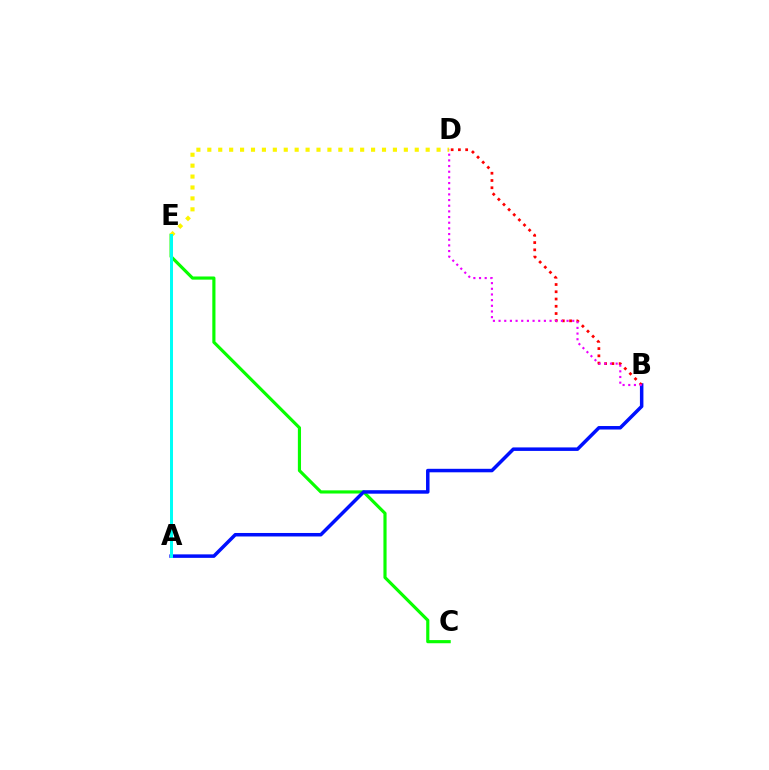{('C', 'E'): [{'color': '#08ff00', 'line_style': 'solid', 'thickness': 2.27}], ('A', 'B'): [{'color': '#0010ff', 'line_style': 'solid', 'thickness': 2.52}], ('D', 'E'): [{'color': '#fcf500', 'line_style': 'dotted', 'thickness': 2.97}], ('B', 'D'): [{'color': '#ff0000', 'line_style': 'dotted', 'thickness': 1.97}, {'color': '#ee00ff', 'line_style': 'dotted', 'thickness': 1.54}], ('A', 'E'): [{'color': '#00fff6', 'line_style': 'solid', 'thickness': 2.15}]}